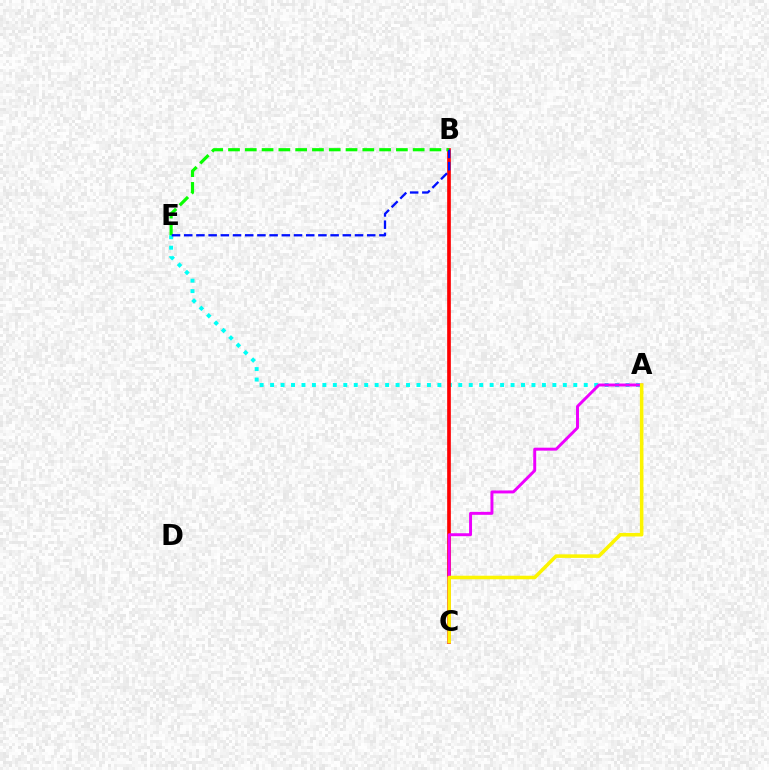{('A', 'E'): [{'color': '#00fff6', 'line_style': 'dotted', 'thickness': 2.84}], ('B', 'C'): [{'color': '#ff0000', 'line_style': 'solid', 'thickness': 2.65}], ('A', 'C'): [{'color': '#ee00ff', 'line_style': 'solid', 'thickness': 2.13}, {'color': '#fcf500', 'line_style': 'solid', 'thickness': 2.55}], ('B', 'E'): [{'color': '#08ff00', 'line_style': 'dashed', 'thickness': 2.28}, {'color': '#0010ff', 'line_style': 'dashed', 'thickness': 1.66}]}